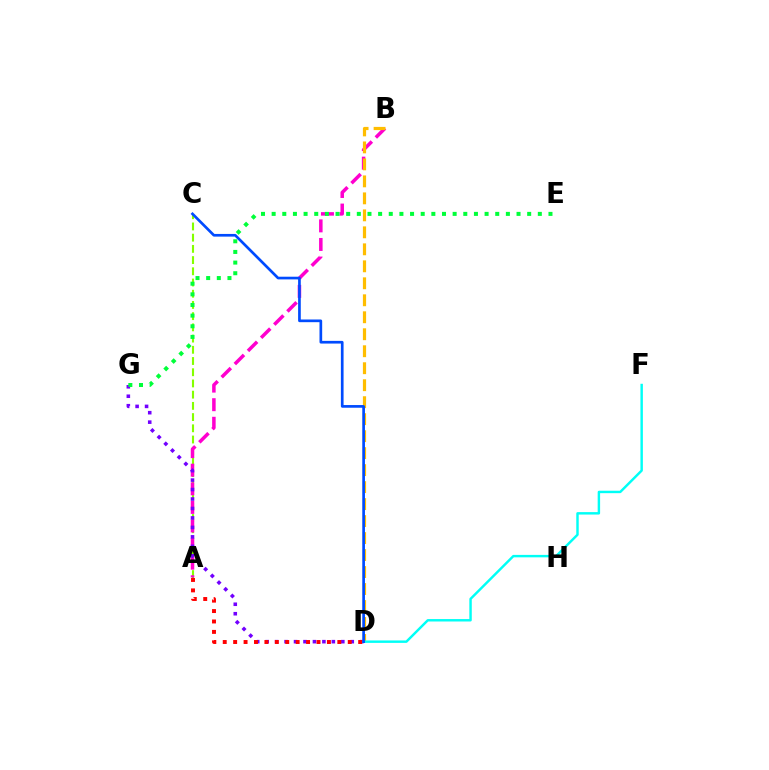{('A', 'C'): [{'color': '#84ff00', 'line_style': 'dashed', 'thickness': 1.52}], ('A', 'B'): [{'color': '#ff00cf', 'line_style': 'dashed', 'thickness': 2.53}], ('D', 'G'): [{'color': '#7200ff', 'line_style': 'dotted', 'thickness': 2.57}], ('B', 'D'): [{'color': '#ffbd00', 'line_style': 'dashed', 'thickness': 2.31}], ('D', 'F'): [{'color': '#00fff6', 'line_style': 'solid', 'thickness': 1.76}], ('A', 'D'): [{'color': '#ff0000', 'line_style': 'dotted', 'thickness': 2.83}], ('C', 'D'): [{'color': '#004bff', 'line_style': 'solid', 'thickness': 1.93}], ('E', 'G'): [{'color': '#00ff39', 'line_style': 'dotted', 'thickness': 2.89}]}